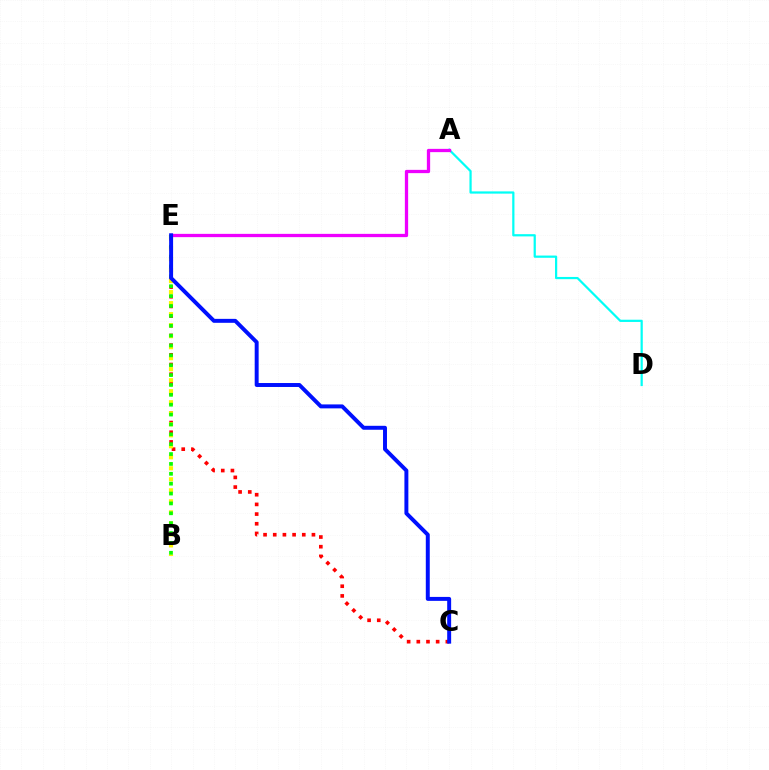{('C', 'E'): [{'color': '#ff0000', 'line_style': 'dotted', 'thickness': 2.63}, {'color': '#0010ff', 'line_style': 'solid', 'thickness': 2.84}], ('B', 'E'): [{'color': '#fcf500', 'line_style': 'dotted', 'thickness': 2.99}, {'color': '#08ff00', 'line_style': 'dotted', 'thickness': 2.68}], ('A', 'D'): [{'color': '#00fff6', 'line_style': 'solid', 'thickness': 1.6}], ('A', 'E'): [{'color': '#ee00ff', 'line_style': 'solid', 'thickness': 2.37}]}